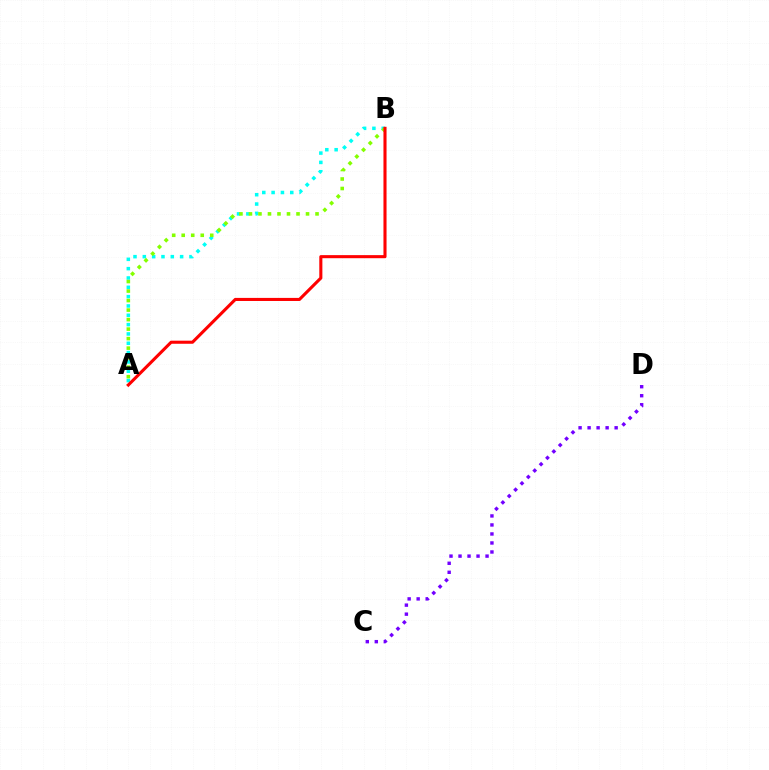{('A', 'B'): [{'color': '#00fff6', 'line_style': 'dotted', 'thickness': 2.53}, {'color': '#84ff00', 'line_style': 'dotted', 'thickness': 2.58}, {'color': '#ff0000', 'line_style': 'solid', 'thickness': 2.22}], ('C', 'D'): [{'color': '#7200ff', 'line_style': 'dotted', 'thickness': 2.45}]}